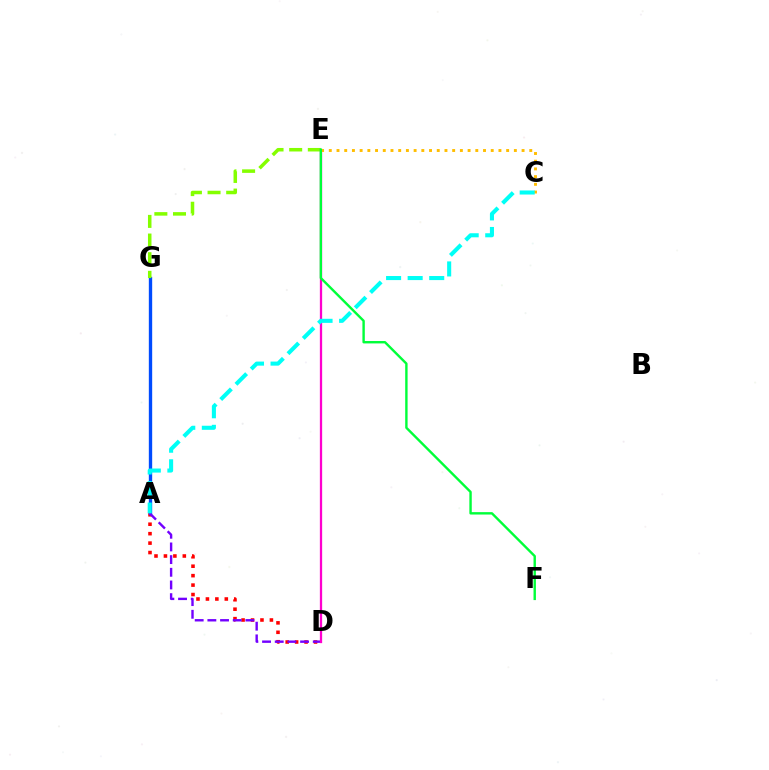{('A', 'D'): [{'color': '#ff0000', 'line_style': 'dotted', 'thickness': 2.57}, {'color': '#7200ff', 'line_style': 'dashed', 'thickness': 1.72}], ('A', 'G'): [{'color': '#004bff', 'line_style': 'solid', 'thickness': 2.41}], ('D', 'E'): [{'color': '#ff00cf', 'line_style': 'solid', 'thickness': 1.64}], ('E', 'G'): [{'color': '#84ff00', 'line_style': 'dashed', 'thickness': 2.53}], ('C', 'E'): [{'color': '#ffbd00', 'line_style': 'dotted', 'thickness': 2.1}], ('E', 'F'): [{'color': '#00ff39', 'line_style': 'solid', 'thickness': 1.73}], ('A', 'C'): [{'color': '#00fff6', 'line_style': 'dashed', 'thickness': 2.93}]}